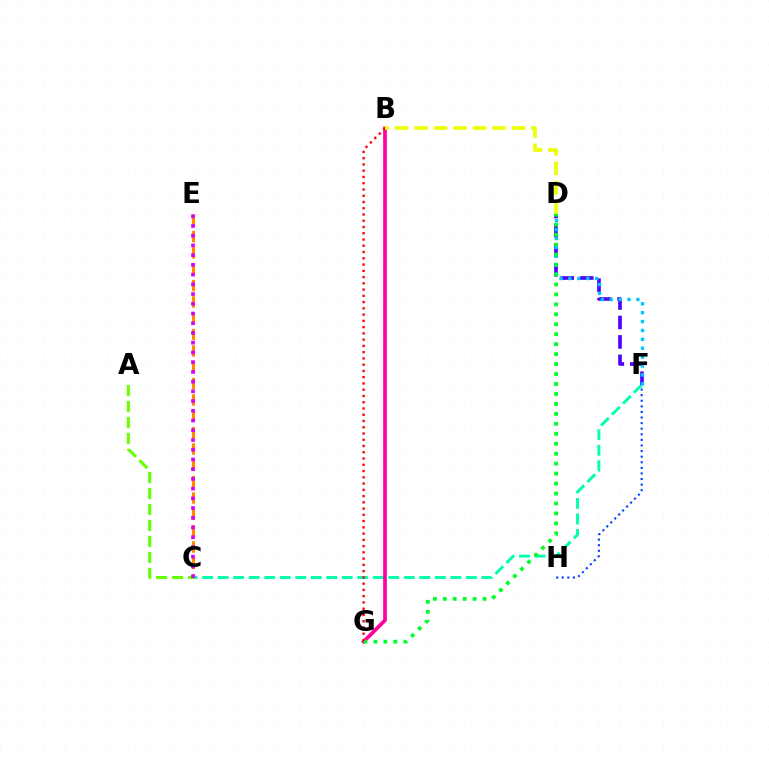{('C', 'F'): [{'color': '#00ffaf', 'line_style': 'dashed', 'thickness': 2.11}], ('B', 'G'): [{'color': '#ff00a0', 'line_style': 'solid', 'thickness': 2.66}, {'color': '#ff0000', 'line_style': 'dotted', 'thickness': 1.7}], ('D', 'F'): [{'color': '#4f00ff', 'line_style': 'dashed', 'thickness': 2.64}, {'color': '#00c7ff', 'line_style': 'dotted', 'thickness': 2.42}], ('F', 'H'): [{'color': '#003fff', 'line_style': 'dotted', 'thickness': 1.52}], ('D', 'G'): [{'color': '#00ff27', 'line_style': 'dotted', 'thickness': 2.7}], ('A', 'C'): [{'color': '#66ff00', 'line_style': 'dashed', 'thickness': 2.17}], ('C', 'E'): [{'color': '#ff8800', 'line_style': 'dashed', 'thickness': 2.22}, {'color': '#d600ff', 'line_style': 'dotted', 'thickness': 2.64}], ('B', 'D'): [{'color': '#eeff00', 'line_style': 'dashed', 'thickness': 2.64}]}